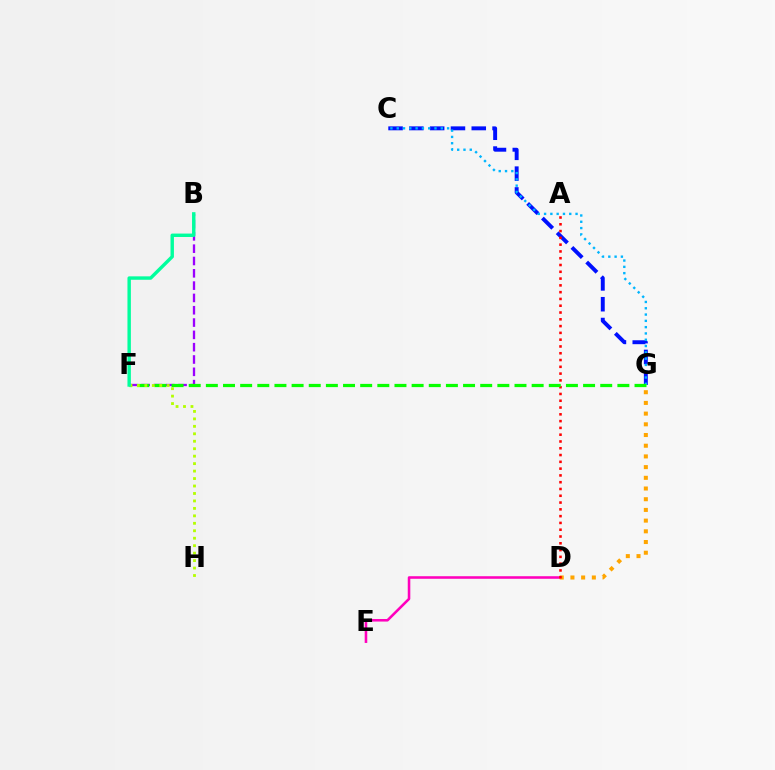{('C', 'G'): [{'color': '#0010ff', 'line_style': 'dashed', 'thickness': 2.83}, {'color': '#00b5ff', 'line_style': 'dotted', 'thickness': 1.71}], ('D', 'E'): [{'color': '#ff00bd', 'line_style': 'solid', 'thickness': 1.85}], ('B', 'F'): [{'color': '#9b00ff', 'line_style': 'dashed', 'thickness': 1.67}, {'color': '#00ff9d', 'line_style': 'solid', 'thickness': 2.46}], ('D', 'G'): [{'color': '#ffa500', 'line_style': 'dotted', 'thickness': 2.91}], ('A', 'D'): [{'color': '#ff0000', 'line_style': 'dotted', 'thickness': 1.84}], ('F', 'G'): [{'color': '#08ff00', 'line_style': 'dashed', 'thickness': 2.33}], ('F', 'H'): [{'color': '#b3ff00', 'line_style': 'dotted', 'thickness': 2.03}]}